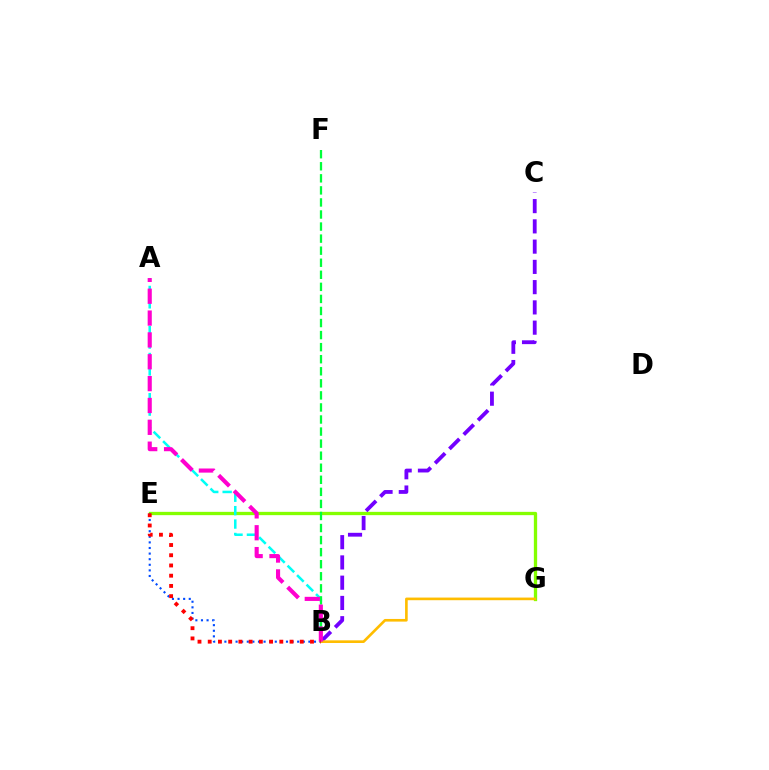{('E', 'G'): [{'color': '#84ff00', 'line_style': 'solid', 'thickness': 2.38}], ('A', 'B'): [{'color': '#00fff6', 'line_style': 'dashed', 'thickness': 1.82}, {'color': '#ff00cf', 'line_style': 'dashed', 'thickness': 2.97}], ('B', 'C'): [{'color': '#7200ff', 'line_style': 'dashed', 'thickness': 2.75}], ('B', 'G'): [{'color': '#ffbd00', 'line_style': 'solid', 'thickness': 1.91}], ('B', 'E'): [{'color': '#004bff', 'line_style': 'dotted', 'thickness': 1.52}, {'color': '#ff0000', 'line_style': 'dotted', 'thickness': 2.78}], ('B', 'F'): [{'color': '#00ff39', 'line_style': 'dashed', 'thickness': 1.64}]}